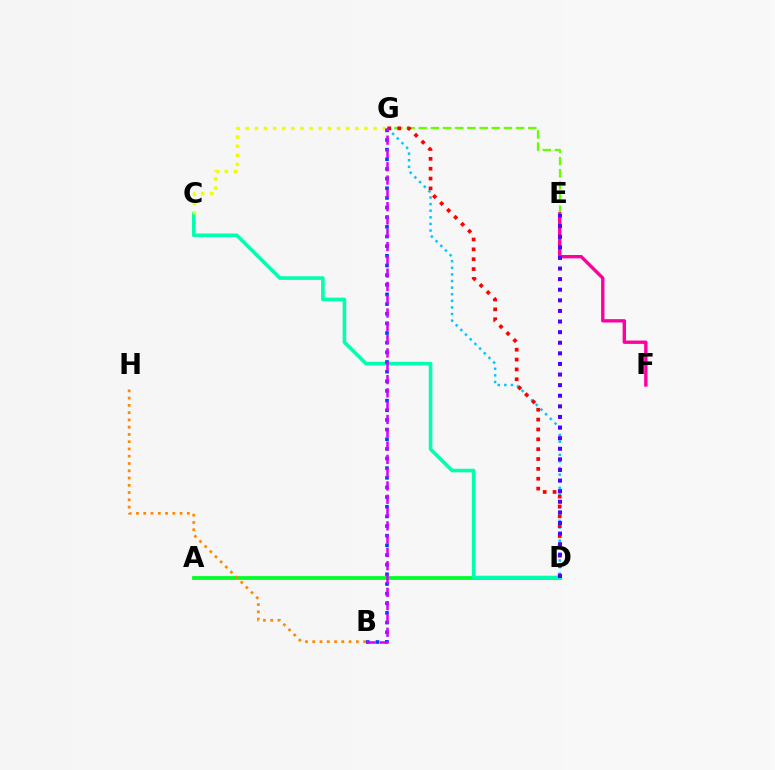{('A', 'D'): [{'color': '#00ff27', 'line_style': 'solid', 'thickness': 2.7}], ('C', 'D'): [{'color': '#00ffaf', 'line_style': 'solid', 'thickness': 2.59}], ('D', 'G'): [{'color': '#00c7ff', 'line_style': 'dotted', 'thickness': 1.79}, {'color': '#ff0000', 'line_style': 'dotted', 'thickness': 2.68}], ('C', 'G'): [{'color': '#eeff00', 'line_style': 'dotted', 'thickness': 2.48}], ('E', 'G'): [{'color': '#66ff00', 'line_style': 'dashed', 'thickness': 1.65}], ('B', 'H'): [{'color': '#ff8800', 'line_style': 'dotted', 'thickness': 1.97}], ('B', 'G'): [{'color': '#003fff', 'line_style': 'dotted', 'thickness': 2.62}, {'color': '#d600ff', 'line_style': 'dashed', 'thickness': 1.81}], ('E', 'F'): [{'color': '#ff00a0', 'line_style': 'solid', 'thickness': 2.42}], ('D', 'E'): [{'color': '#4f00ff', 'line_style': 'dotted', 'thickness': 2.88}]}